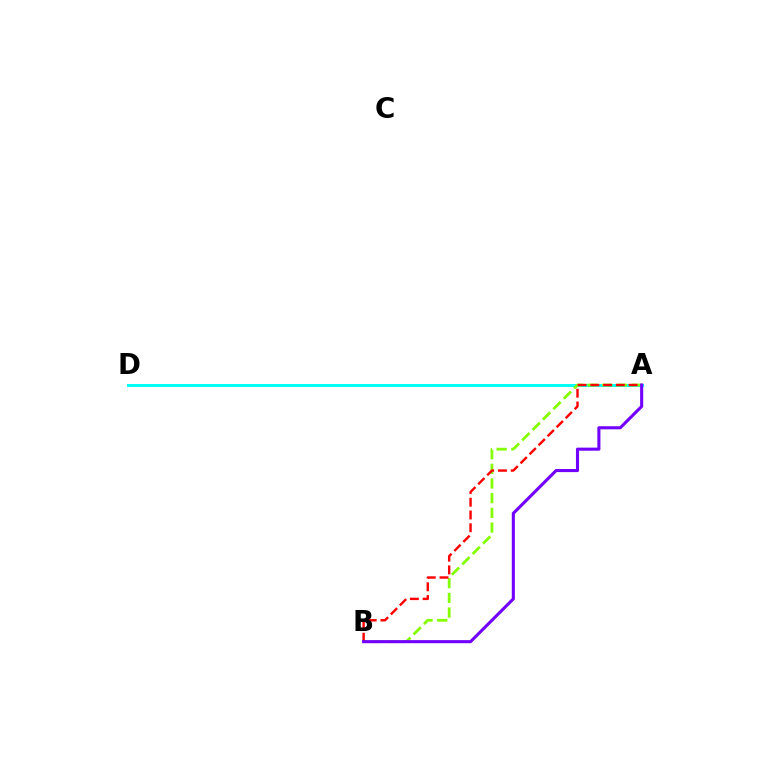{('A', 'D'): [{'color': '#00fff6', 'line_style': 'solid', 'thickness': 2.16}], ('A', 'B'): [{'color': '#84ff00', 'line_style': 'dashed', 'thickness': 1.99}, {'color': '#ff0000', 'line_style': 'dashed', 'thickness': 1.73}, {'color': '#7200ff', 'line_style': 'solid', 'thickness': 2.22}]}